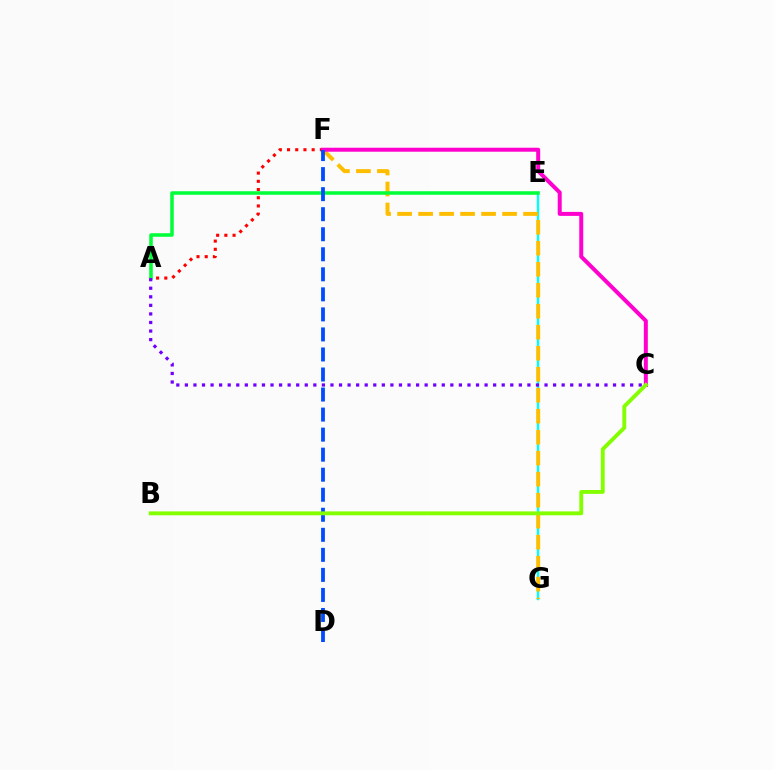{('E', 'G'): [{'color': '#00fff6', 'line_style': 'solid', 'thickness': 1.71}], ('A', 'F'): [{'color': '#ff0000', 'line_style': 'dotted', 'thickness': 2.23}], ('F', 'G'): [{'color': '#ffbd00', 'line_style': 'dashed', 'thickness': 2.85}], ('A', 'E'): [{'color': '#00ff39', 'line_style': 'solid', 'thickness': 2.54}], ('A', 'C'): [{'color': '#7200ff', 'line_style': 'dotted', 'thickness': 2.33}], ('C', 'F'): [{'color': '#ff00cf', 'line_style': 'solid', 'thickness': 2.87}], ('D', 'F'): [{'color': '#004bff', 'line_style': 'dashed', 'thickness': 2.72}], ('B', 'C'): [{'color': '#84ff00', 'line_style': 'solid', 'thickness': 2.79}]}